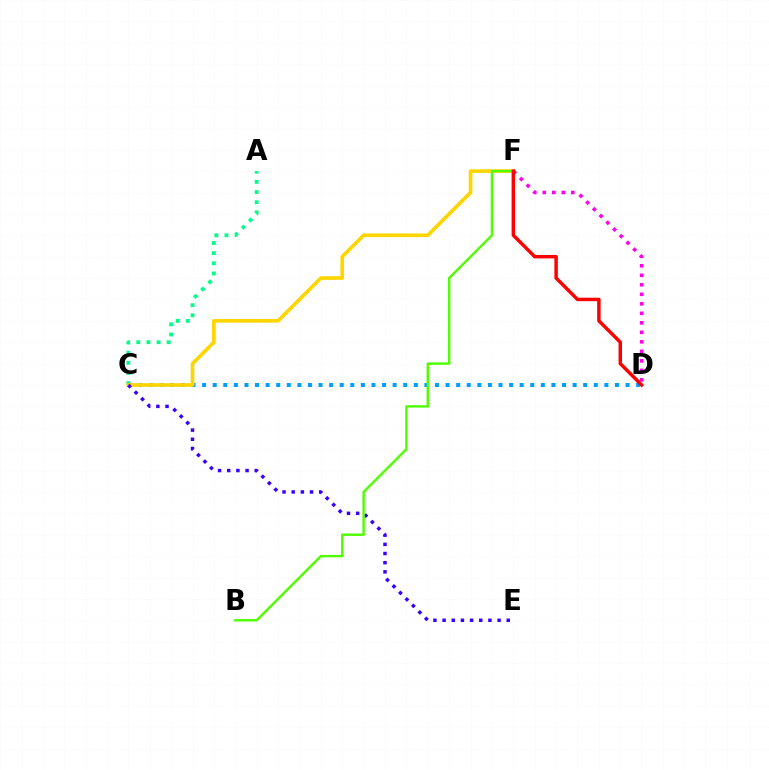{('A', 'C'): [{'color': '#00ff86', 'line_style': 'dotted', 'thickness': 2.76}], ('C', 'D'): [{'color': '#009eff', 'line_style': 'dotted', 'thickness': 2.88}], ('C', 'F'): [{'color': '#ffd500', 'line_style': 'solid', 'thickness': 2.65}], ('C', 'E'): [{'color': '#3700ff', 'line_style': 'dotted', 'thickness': 2.49}], ('B', 'F'): [{'color': '#4fff00', 'line_style': 'solid', 'thickness': 1.74}], ('D', 'F'): [{'color': '#ff00ed', 'line_style': 'dotted', 'thickness': 2.58}, {'color': '#ff0000', 'line_style': 'solid', 'thickness': 2.49}]}